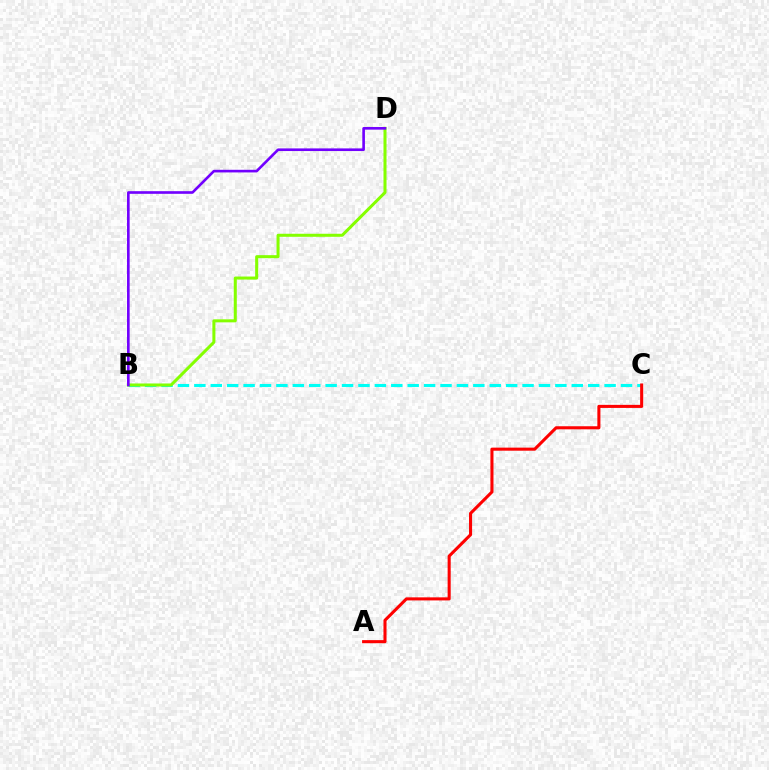{('B', 'C'): [{'color': '#00fff6', 'line_style': 'dashed', 'thickness': 2.23}], ('A', 'C'): [{'color': '#ff0000', 'line_style': 'solid', 'thickness': 2.21}], ('B', 'D'): [{'color': '#84ff00', 'line_style': 'solid', 'thickness': 2.18}, {'color': '#7200ff', 'line_style': 'solid', 'thickness': 1.9}]}